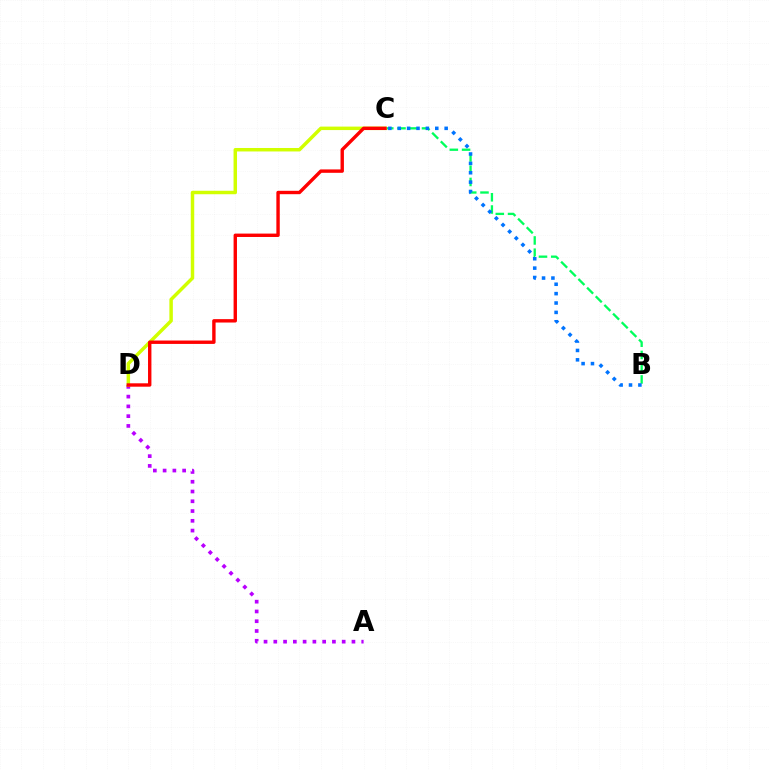{('B', 'C'): [{'color': '#00ff5c', 'line_style': 'dashed', 'thickness': 1.66}, {'color': '#0074ff', 'line_style': 'dotted', 'thickness': 2.55}], ('A', 'D'): [{'color': '#b900ff', 'line_style': 'dotted', 'thickness': 2.65}], ('C', 'D'): [{'color': '#d1ff00', 'line_style': 'solid', 'thickness': 2.5}, {'color': '#ff0000', 'line_style': 'solid', 'thickness': 2.44}]}